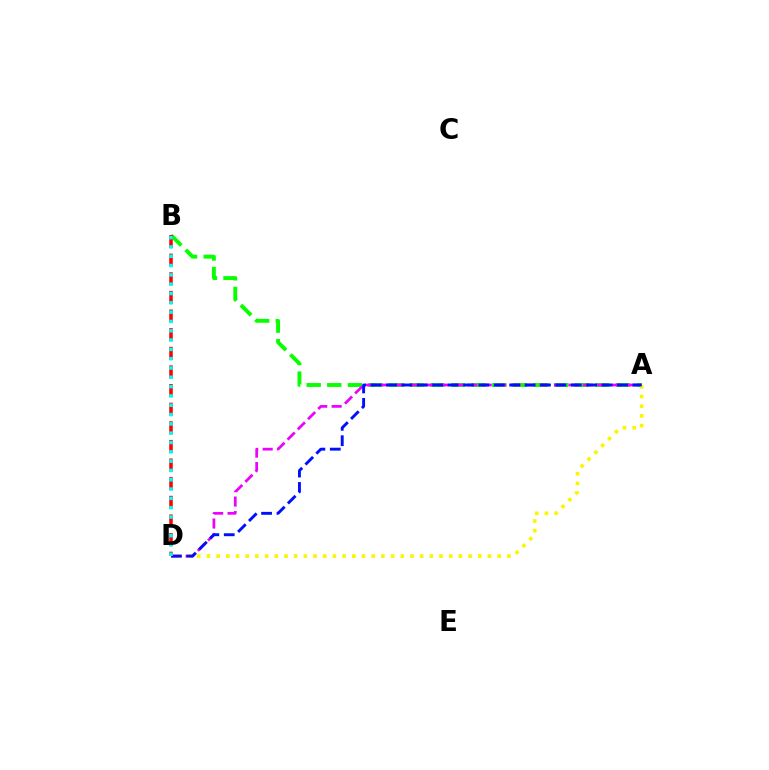{('A', 'B'): [{'color': '#08ff00', 'line_style': 'dashed', 'thickness': 2.8}], ('A', 'D'): [{'color': '#ee00ff', 'line_style': 'dashed', 'thickness': 1.96}, {'color': '#fcf500', 'line_style': 'dotted', 'thickness': 2.63}, {'color': '#0010ff', 'line_style': 'dashed', 'thickness': 2.09}], ('B', 'D'): [{'color': '#ff0000', 'line_style': 'dashed', 'thickness': 2.53}, {'color': '#00fff6', 'line_style': 'dotted', 'thickness': 2.53}]}